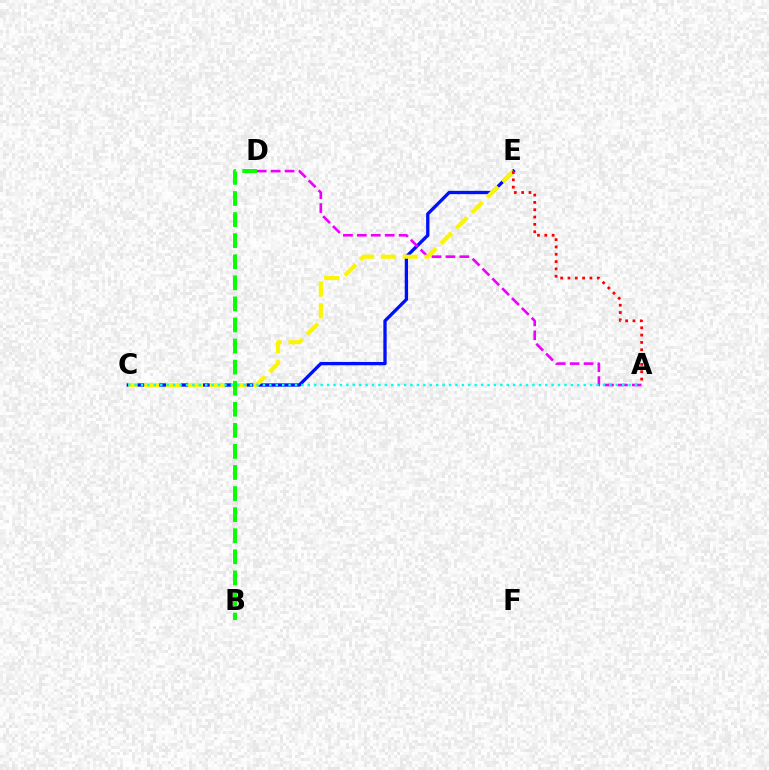{('C', 'E'): [{'color': '#0010ff', 'line_style': 'solid', 'thickness': 2.39}, {'color': '#fcf500', 'line_style': 'dashed', 'thickness': 2.96}], ('A', 'D'): [{'color': '#ee00ff', 'line_style': 'dashed', 'thickness': 1.89}], ('A', 'E'): [{'color': '#ff0000', 'line_style': 'dotted', 'thickness': 1.99}], ('A', 'C'): [{'color': '#00fff6', 'line_style': 'dotted', 'thickness': 1.74}], ('B', 'D'): [{'color': '#08ff00', 'line_style': 'dashed', 'thickness': 2.86}]}